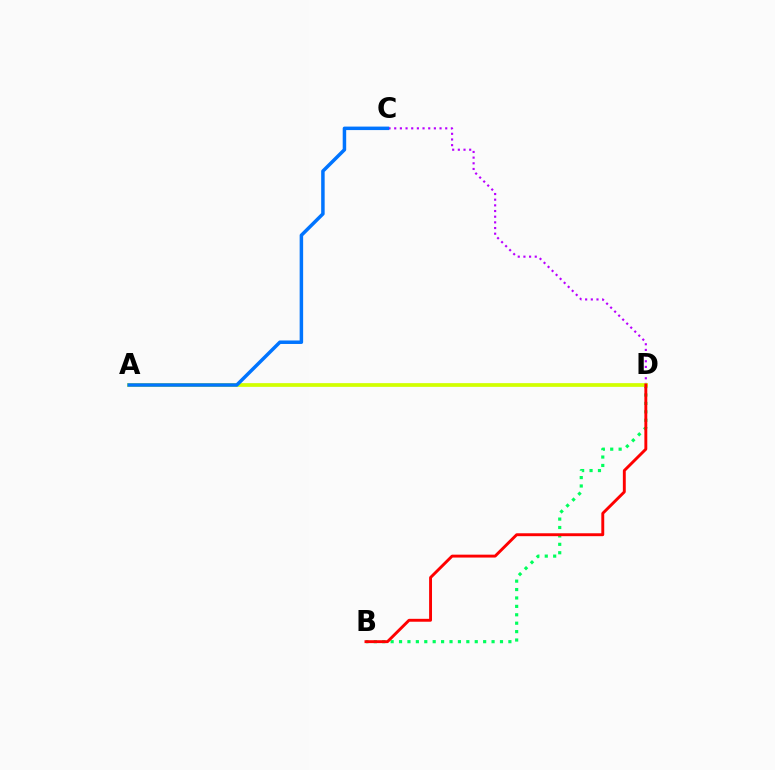{('B', 'D'): [{'color': '#00ff5c', 'line_style': 'dotted', 'thickness': 2.29}, {'color': '#ff0000', 'line_style': 'solid', 'thickness': 2.09}], ('C', 'D'): [{'color': '#b900ff', 'line_style': 'dotted', 'thickness': 1.54}], ('A', 'D'): [{'color': '#d1ff00', 'line_style': 'solid', 'thickness': 2.68}], ('A', 'C'): [{'color': '#0074ff', 'line_style': 'solid', 'thickness': 2.51}]}